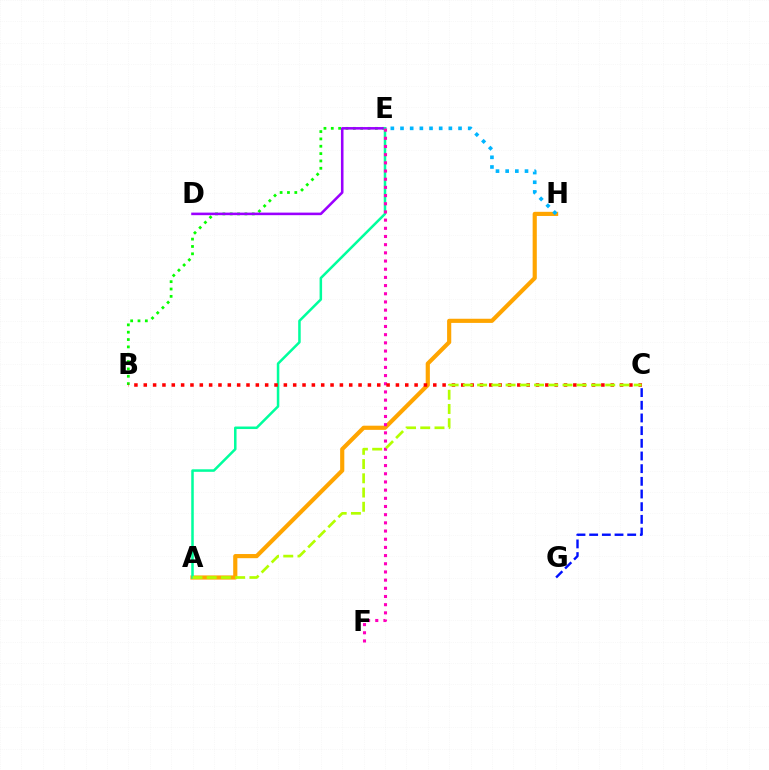{('A', 'H'): [{'color': '#ffa500', 'line_style': 'solid', 'thickness': 2.99}], ('C', 'G'): [{'color': '#0010ff', 'line_style': 'dashed', 'thickness': 1.72}], ('B', 'E'): [{'color': '#08ff00', 'line_style': 'dotted', 'thickness': 2.0}], ('E', 'H'): [{'color': '#00b5ff', 'line_style': 'dotted', 'thickness': 2.63}], ('D', 'E'): [{'color': '#9b00ff', 'line_style': 'solid', 'thickness': 1.84}], ('A', 'E'): [{'color': '#00ff9d', 'line_style': 'solid', 'thickness': 1.82}], ('E', 'F'): [{'color': '#ff00bd', 'line_style': 'dotted', 'thickness': 2.22}], ('B', 'C'): [{'color': '#ff0000', 'line_style': 'dotted', 'thickness': 2.54}], ('A', 'C'): [{'color': '#b3ff00', 'line_style': 'dashed', 'thickness': 1.93}]}